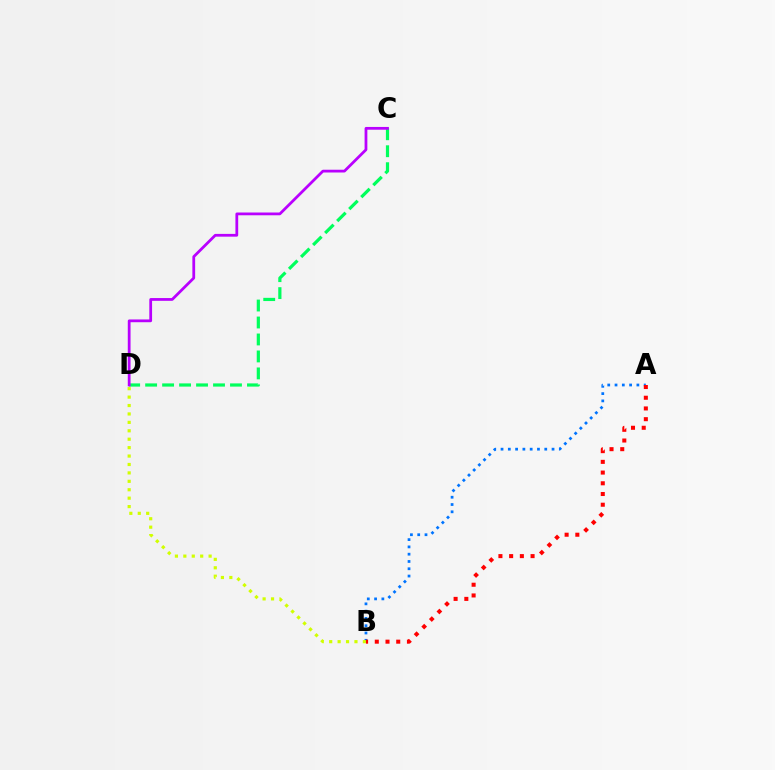{('A', 'B'): [{'color': '#0074ff', 'line_style': 'dotted', 'thickness': 1.98}, {'color': '#ff0000', 'line_style': 'dotted', 'thickness': 2.91}], ('C', 'D'): [{'color': '#00ff5c', 'line_style': 'dashed', 'thickness': 2.31}, {'color': '#b900ff', 'line_style': 'solid', 'thickness': 1.99}], ('B', 'D'): [{'color': '#d1ff00', 'line_style': 'dotted', 'thickness': 2.29}]}